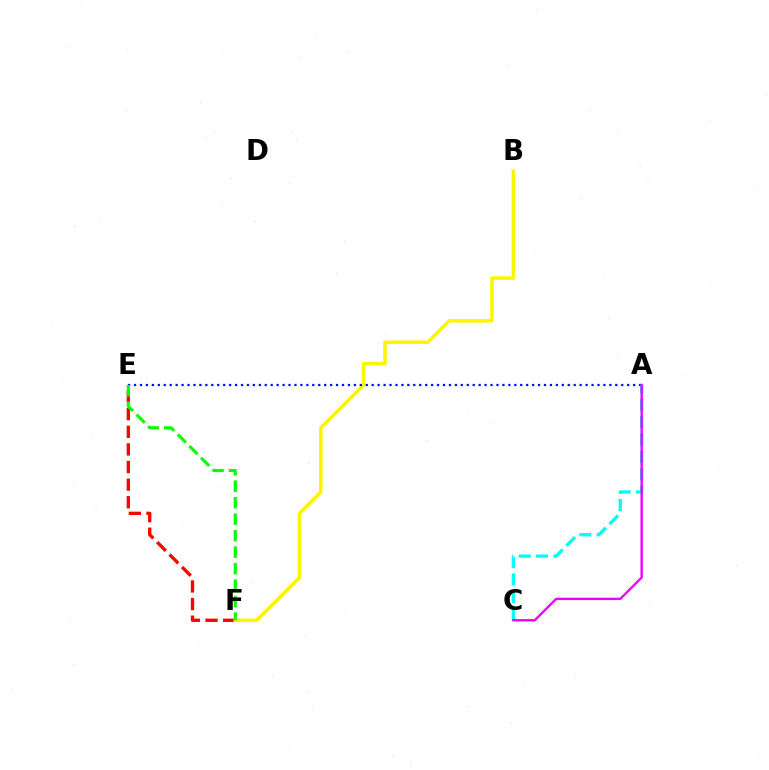{('E', 'F'): [{'color': '#ff0000', 'line_style': 'dashed', 'thickness': 2.39}, {'color': '#08ff00', 'line_style': 'dashed', 'thickness': 2.24}], ('B', 'F'): [{'color': '#fcf500', 'line_style': 'solid', 'thickness': 2.52}], ('A', 'E'): [{'color': '#0010ff', 'line_style': 'dotted', 'thickness': 1.61}], ('A', 'C'): [{'color': '#00fff6', 'line_style': 'dashed', 'thickness': 2.36}, {'color': '#ee00ff', 'line_style': 'solid', 'thickness': 1.71}]}